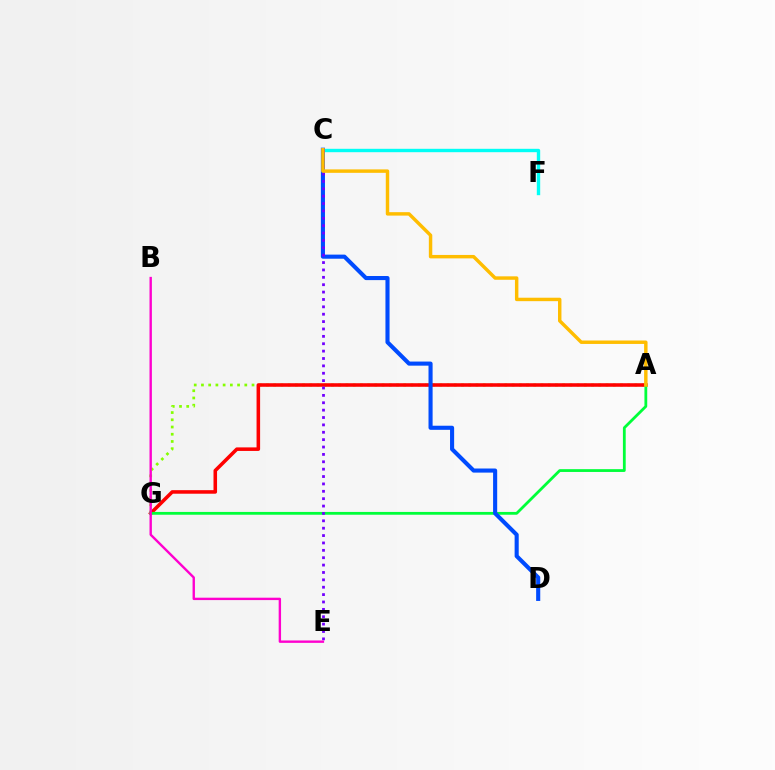{('A', 'G'): [{'color': '#84ff00', 'line_style': 'dotted', 'thickness': 1.96}, {'color': '#ff0000', 'line_style': 'solid', 'thickness': 2.56}, {'color': '#00ff39', 'line_style': 'solid', 'thickness': 2.01}], ('C', 'F'): [{'color': '#00fff6', 'line_style': 'solid', 'thickness': 2.44}], ('C', 'D'): [{'color': '#004bff', 'line_style': 'solid', 'thickness': 2.95}], ('C', 'E'): [{'color': '#7200ff', 'line_style': 'dotted', 'thickness': 2.0}], ('B', 'E'): [{'color': '#ff00cf', 'line_style': 'solid', 'thickness': 1.72}], ('A', 'C'): [{'color': '#ffbd00', 'line_style': 'solid', 'thickness': 2.48}]}